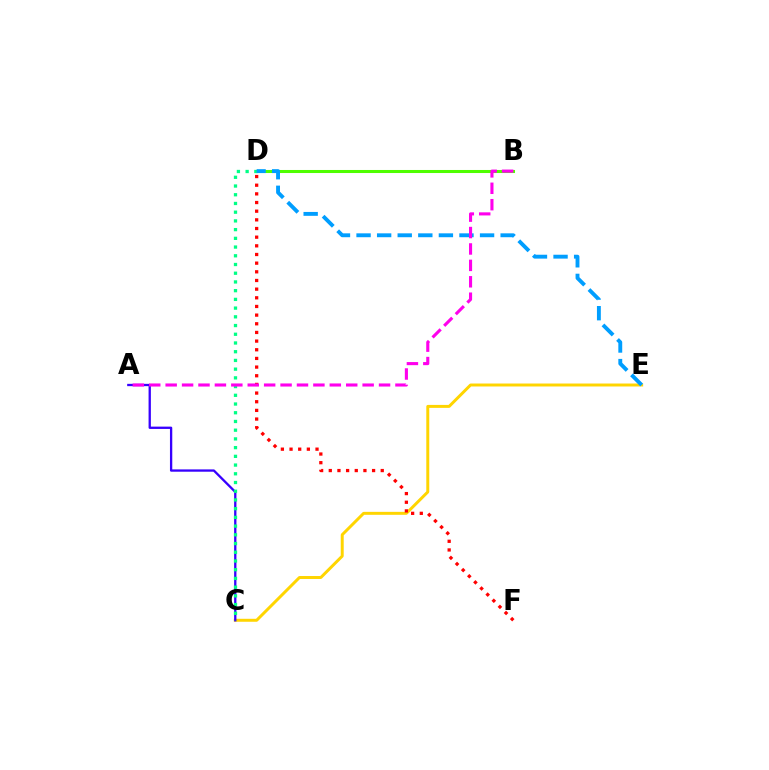{('C', 'E'): [{'color': '#ffd500', 'line_style': 'solid', 'thickness': 2.13}], ('A', 'C'): [{'color': '#3700ff', 'line_style': 'solid', 'thickness': 1.66}], ('B', 'D'): [{'color': '#4fff00', 'line_style': 'solid', 'thickness': 2.19}], ('C', 'D'): [{'color': '#00ff86', 'line_style': 'dotted', 'thickness': 2.37}], ('D', 'E'): [{'color': '#009eff', 'line_style': 'dashed', 'thickness': 2.8}], ('D', 'F'): [{'color': '#ff0000', 'line_style': 'dotted', 'thickness': 2.35}], ('A', 'B'): [{'color': '#ff00ed', 'line_style': 'dashed', 'thickness': 2.23}]}